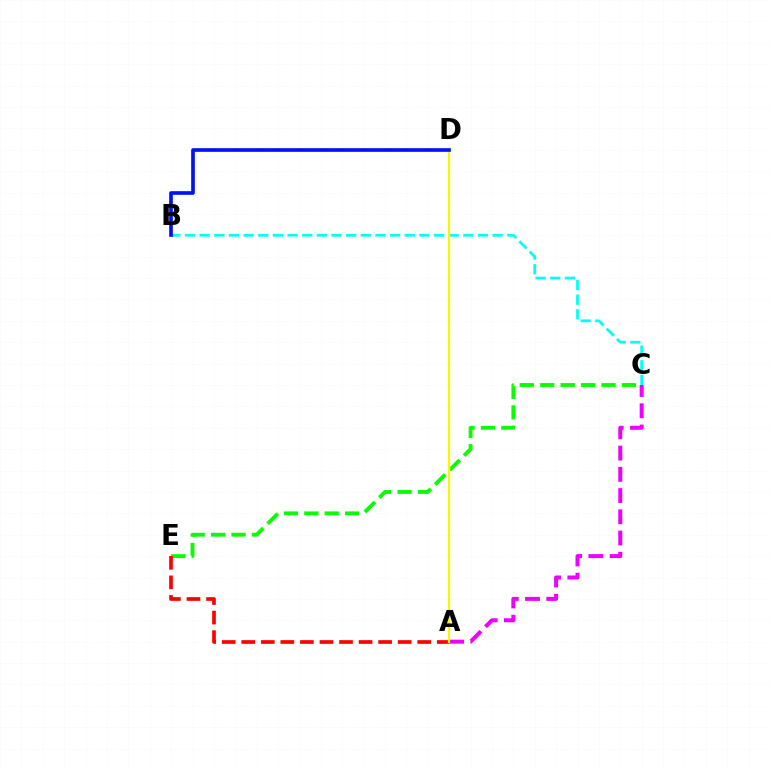{('C', 'E'): [{'color': '#08ff00', 'line_style': 'dashed', 'thickness': 2.77}], ('A', 'E'): [{'color': '#ff0000', 'line_style': 'dashed', 'thickness': 2.66}], ('B', 'C'): [{'color': '#00fff6', 'line_style': 'dashed', 'thickness': 1.99}], ('A', 'C'): [{'color': '#ee00ff', 'line_style': 'dashed', 'thickness': 2.88}], ('A', 'D'): [{'color': '#fcf500', 'line_style': 'solid', 'thickness': 1.61}], ('B', 'D'): [{'color': '#0010ff', 'line_style': 'solid', 'thickness': 2.63}]}